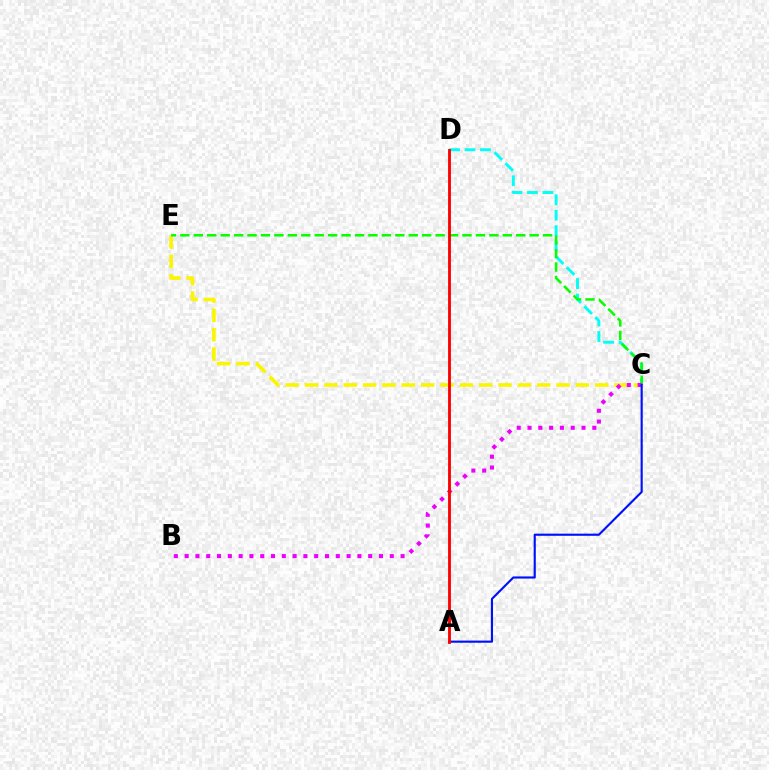{('C', 'E'): [{'color': '#fcf500', 'line_style': 'dashed', 'thickness': 2.63}, {'color': '#08ff00', 'line_style': 'dashed', 'thickness': 1.83}], ('C', 'D'): [{'color': '#00fff6', 'line_style': 'dashed', 'thickness': 2.1}], ('B', 'C'): [{'color': '#ee00ff', 'line_style': 'dotted', 'thickness': 2.93}], ('A', 'C'): [{'color': '#0010ff', 'line_style': 'solid', 'thickness': 1.54}], ('A', 'D'): [{'color': '#ff0000', 'line_style': 'solid', 'thickness': 2.05}]}